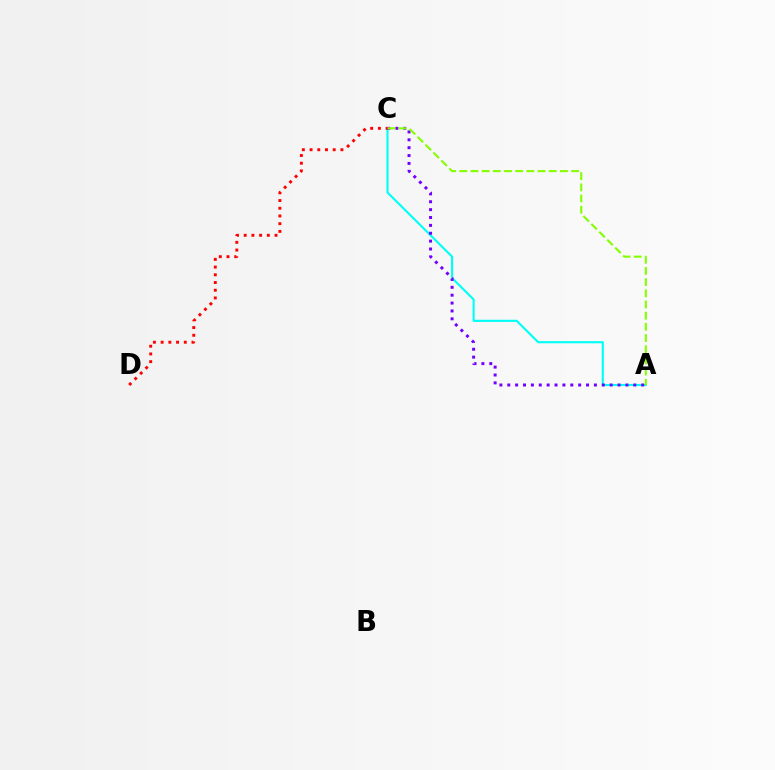{('A', 'C'): [{'color': '#00fff6', 'line_style': 'solid', 'thickness': 1.53}, {'color': '#7200ff', 'line_style': 'dotted', 'thickness': 2.14}, {'color': '#84ff00', 'line_style': 'dashed', 'thickness': 1.52}], ('C', 'D'): [{'color': '#ff0000', 'line_style': 'dotted', 'thickness': 2.1}]}